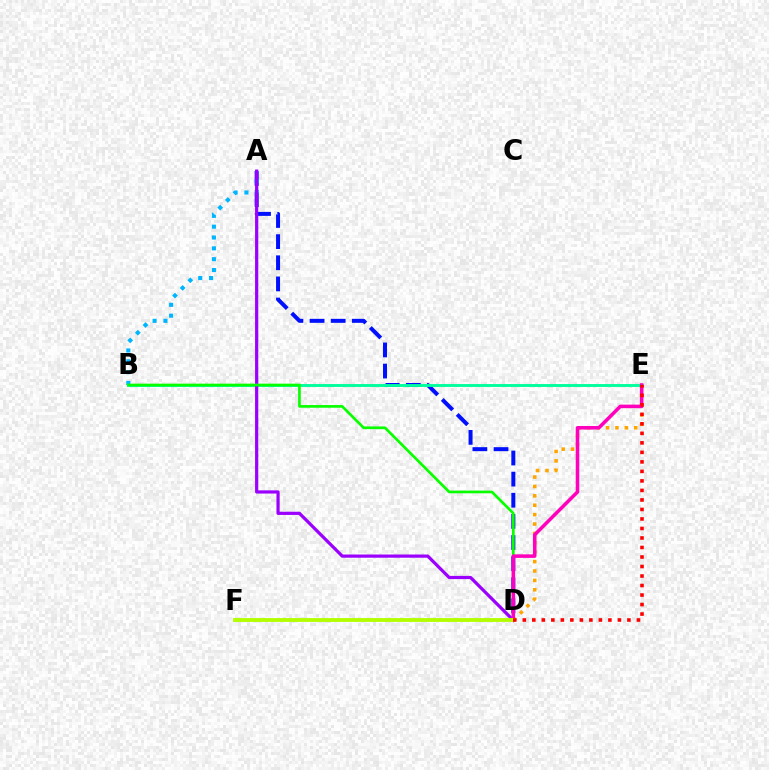{('A', 'D'): [{'color': '#0010ff', 'line_style': 'dashed', 'thickness': 2.87}, {'color': '#9b00ff', 'line_style': 'solid', 'thickness': 2.31}], ('D', 'E'): [{'color': '#ffa500', 'line_style': 'dotted', 'thickness': 2.55}, {'color': '#ff00bd', 'line_style': 'solid', 'thickness': 2.54}, {'color': '#ff0000', 'line_style': 'dotted', 'thickness': 2.58}], ('A', 'B'): [{'color': '#00b5ff', 'line_style': 'dotted', 'thickness': 2.94}], ('B', 'E'): [{'color': '#00ff9d', 'line_style': 'solid', 'thickness': 2.09}], ('B', 'D'): [{'color': '#08ff00', 'line_style': 'solid', 'thickness': 1.94}], ('D', 'F'): [{'color': '#b3ff00', 'line_style': 'solid', 'thickness': 2.77}]}